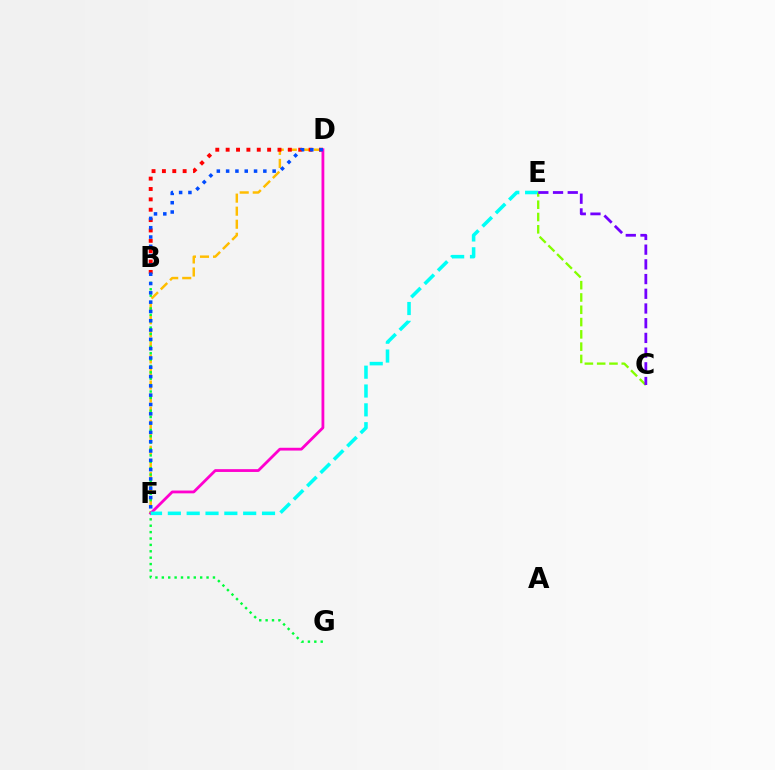{('D', 'F'): [{'color': '#ffbd00', 'line_style': 'dashed', 'thickness': 1.77}, {'color': '#ff00cf', 'line_style': 'solid', 'thickness': 2.01}, {'color': '#004bff', 'line_style': 'dotted', 'thickness': 2.53}], ('B', 'G'): [{'color': '#00ff39', 'line_style': 'dotted', 'thickness': 1.74}], ('B', 'D'): [{'color': '#ff0000', 'line_style': 'dotted', 'thickness': 2.82}], ('E', 'F'): [{'color': '#00fff6', 'line_style': 'dashed', 'thickness': 2.56}], ('C', 'E'): [{'color': '#84ff00', 'line_style': 'dashed', 'thickness': 1.67}, {'color': '#7200ff', 'line_style': 'dashed', 'thickness': 2.0}]}